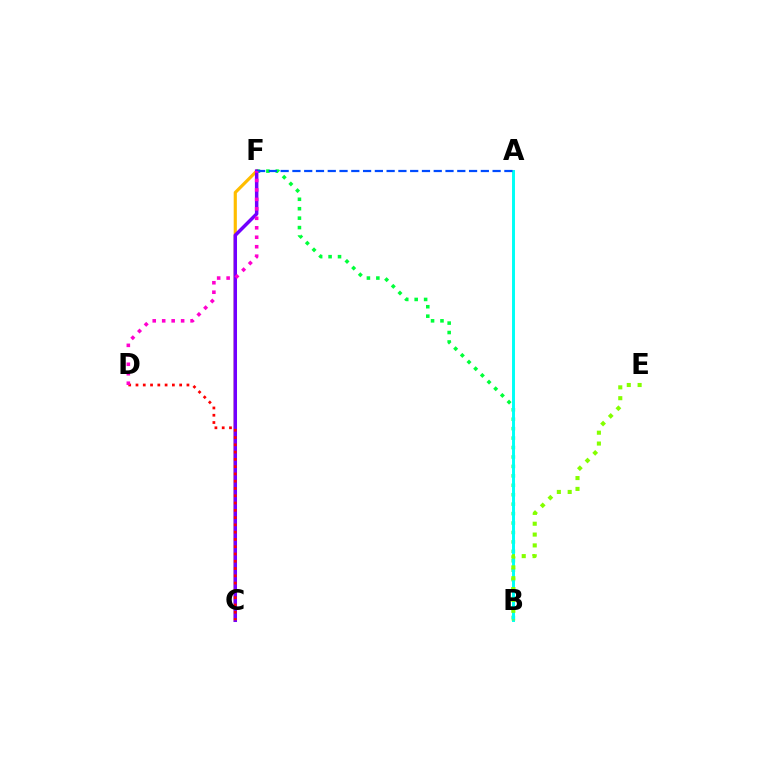{('B', 'F'): [{'color': '#00ff39', 'line_style': 'dotted', 'thickness': 2.56}], ('A', 'B'): [{'color': '#00fff6', 'line_style': 'solid', 'thickness': 2.13}], ('C', 'F'): [{'color': '#ffbd00', 'line_style': 'solid', 'thickness': 2.28}, {'color': '#7200ff', 'line_style': 'solid', 'thickness': 2.5}], ('A', 'F'): [{'color': '#004bff', 'line_style': 'dashed', 'thickness': 1.6}], ('C', 'D'): [{'color': '#ff0000', 'line_style': 'dotted', 'thickness': 1.98}], ('B', 'E'): [{'color': '#84ff00', 'line_style': 'dotted', 'thickness': 2.95}], ('D', 'F'): [{'color': '#ff00cf', 'line_style': 'dotted', 'thickness': 2.57}]}